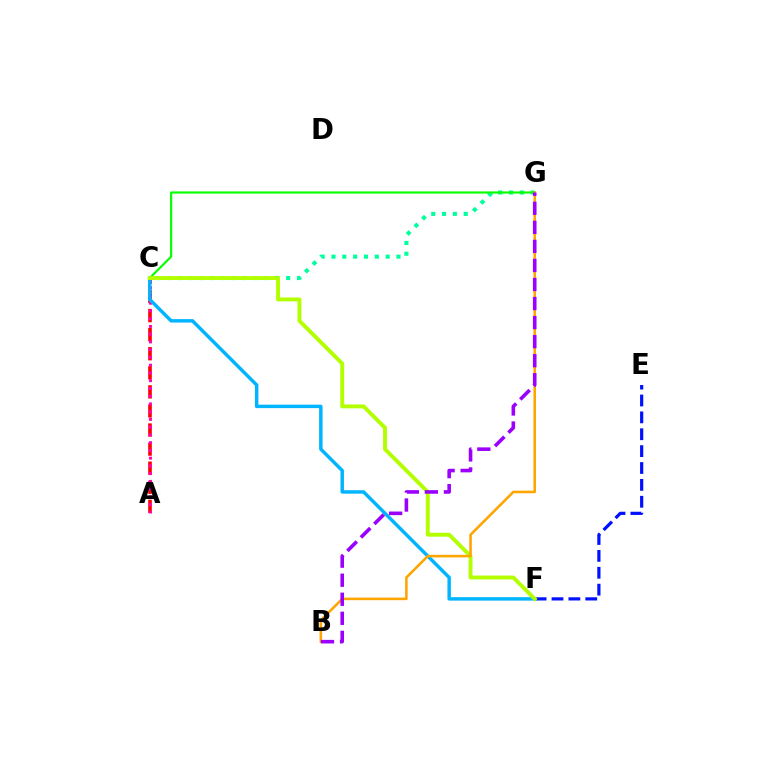{('A', 'C'): [{'color': '#ff0000', 'line_style': 'dashed', 'thickness': 2.59}, {'color': '#ff00bd', 'line_style': 'dotted', 'thickness': 2.1}], ('C', 'G'): [{'color': '#00ff9d', 'line_style': 'dotted', 'thickness': 2.94}, {'color': '#08ff00', 'line_style': 'solid', 'thickness': 1.57}], ('E', 'F'): [{'color': '#0010ff', 'line_style': 'dashed', 'thickness': 2.29}], ('C', 'F'): [{'color': '#00b5ff', 'line_style': 'solid', 'thickness': 2.48}, {'color': '#b3ff00', 'line_style': 'solid', 'thickness': 2.81}], ('B', 'G'): [{'color': '#ffa500', 'line_style': 'solid', 'thickness': 1.85}, {'color': '#9b00ff', 'line_style': 'dashed', 'thickness': 2.59}]}